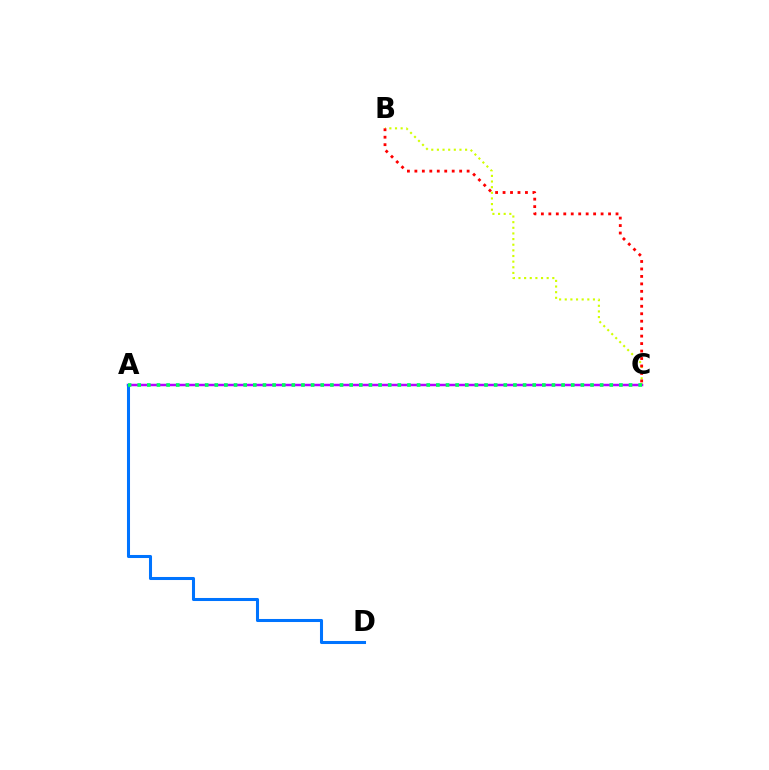{('B', 'C'): [{'color': '#d1ff00', 'line_style': 'dotted', 'thickness': 1.53}, {'color': '#ff0000', 'line_style': 'dotted', 'thickness': 2.03}], ('A', 'C'): [{'color': '#b900ff', 'line_style': 'solid', 'thickness': 1.8}, {'color': '#00ff5c', 'line_style': 'dotted', 'thickness': 2.62}], ('A', 'D'): [{'color': '#0074ff', 'line_style': 'solid', 'thickness': 2.19}]}